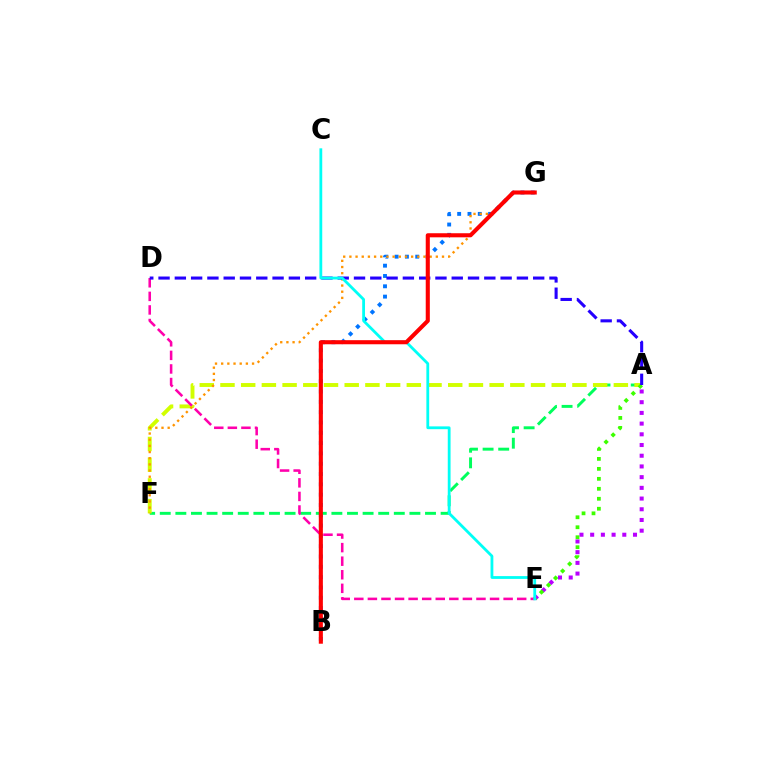{('B', 'G'): [{'color': '#0074ff', 'line_style': 'dotted', 'thickness': 2.8}, {'color': '#ff0000', 'line_style': 'solid', 'thickness': 2.94}], ('A', 'F'): [{'color': '#00ff5c', 'line_style': 'dashed', 'thickness': 2.12}, {'color': '#d1ff00', 'line_style': 'dashed', 'thickness': 2.81}], ('A', 'E'): [{'color': '#b900ff', 'line_style': 'dotted', 'thickness': 2.91}, {'color': '#3dff00', 'line_style': 'dotted', 'thickness': 2.71}], ('D', 'E'): [{'color': '#ff00ac', 'line_style': 'dashed', 'thickness': 1.84}], ('F', 'G'): [{'color': '#ff9400', 'line_style': 'dotted', 'thickness': 1.68}], ('A', 'D'): [{'color': '#2500ff', 'line_style': 'dashed', 'thickness': 2.21}], ('C', 'E'): [{'color': '#00fff6', 'line_style': 'solid', 'thickness': 2.02}]}